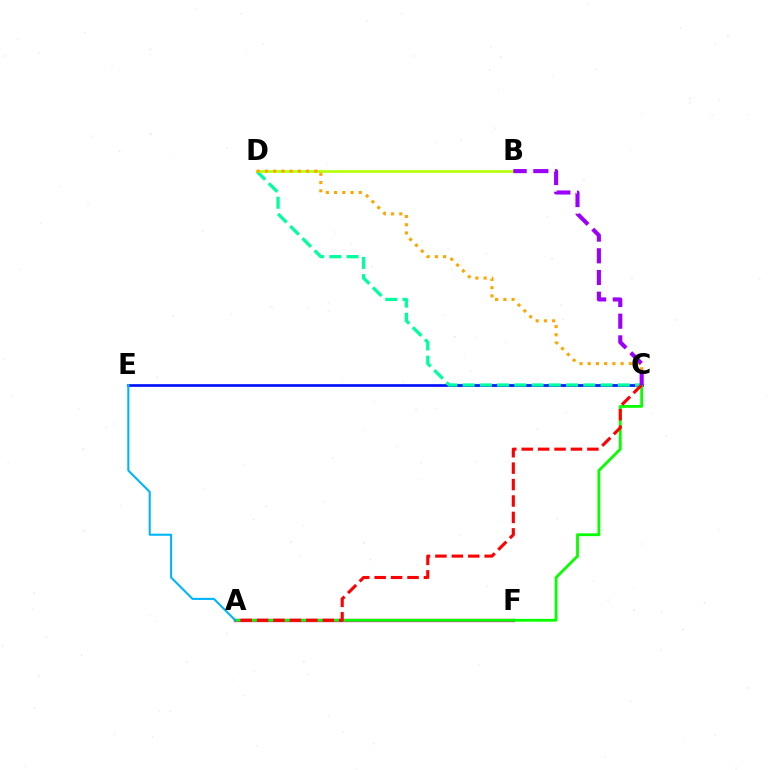{('C', 'E'): [{'color': '#0010ff', 'line_style': 'solid', 'thickness': 1.93}], ('A', 'F'): [{'color': '#ff00bd', 'line_style': 'solid', 'thickness': 2.4}], ('A', 'C'): [{'color': '#08ff00', 'line_style': 'solid', 'thickness': 2.03}, {'color': '#ff0000', 'line_style': 'dashed', 'thickness': 2.23}], ('C', 'D'): [{'color': '#00ff9d', 'line_style': 'dashed', 'thickness': 2.34}, {'color': '#ffa500', 'line_style': 'dotted', 'thickness': 2.24}], ('B', 'D'): [{'color': '#b3ff00', 'line_style': 'solid', 'thickness': 1.87}], ('A', 'E'): [{'color': '#00b5ff', 'line_style': 'solid', 'thickness': 1.5}], ('B', 'C'): [{'color': '#9b00ff', 'line_style': 'dashed', 'thickness': 2.95}]}